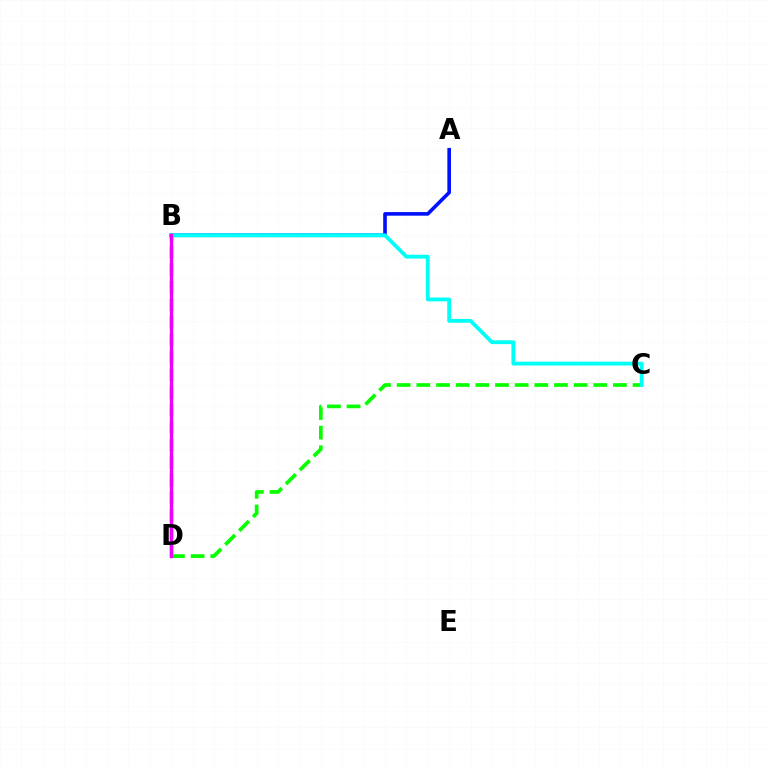{('C', 'D'): [{'color': '#08ff00', 'line_style': 'dashed', 'thickness': 2.67}], ('A', 'B'): [{'color': '#0010ff', 'line_style': 'solid', 'thickness': 2.6}], ('B', 'D'): [{'color': '#ff0000', 'line_style': 'dashed', 'thickness': 2.38}, {'color': '#fcf500', 'line_style': 'dotted', 'thickness': 2.22}, {'color': '#ee00ff', 'line_style': 'solid', 'thickness': 2.44}], ('B', 'C'): [{'color': '#00fff6', 'line_style': 'solid', 'thickness': 2.75}]}